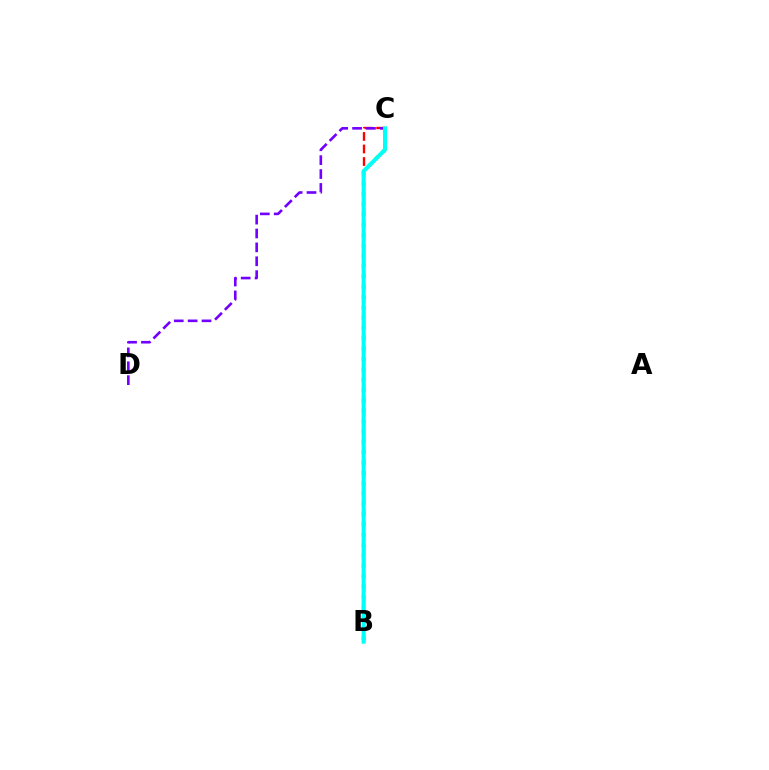{('B', 'C'): [{'color': '#ff0000', 'line_style': 'dashed', 'thickness': 1.7}, {'color': '#84ff00', 'line_style': 'dotted', 'thickness': 2.81}, {'color': '#00fff6', 'line_style': 'solid', 'thickness': 2.88}], ('C', 'D'): [{'color': '#7200ff', 'line_style': 'dashed', 'thickness': 1.89}]}